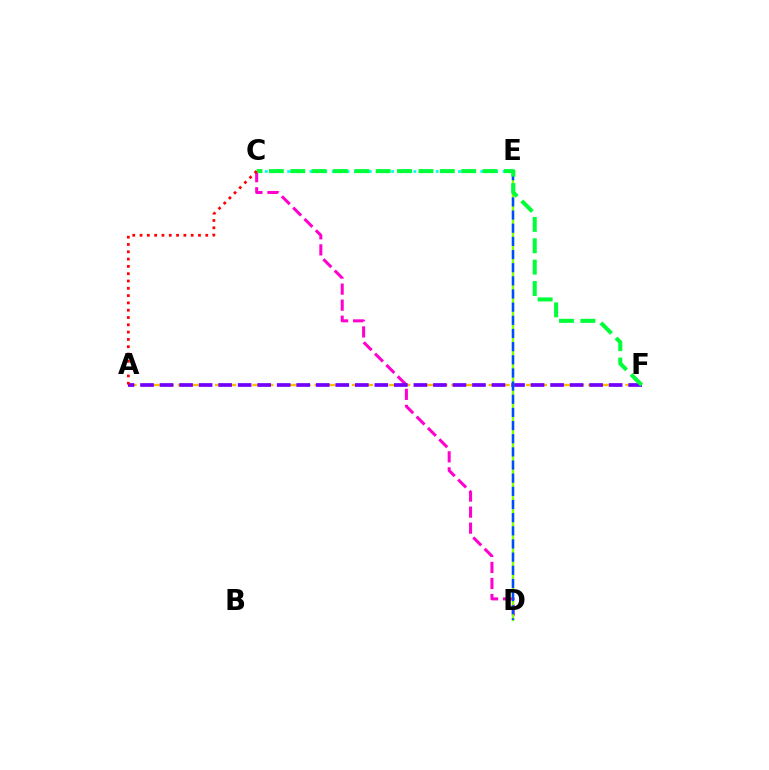{('A', 'F'): [{'color': '#ffbd00', 'line_style': 'dashed', 'thickness': 1.69}, {'color': '#7200ff', 'line_style': 'dashed', 'thickness': 2.65}], ('C', 'E'): [{'color': '#00fff6', 'line_style': 'dotted', 'thickness': 2.02}], ('C', 'D'): [{'color': '#ff00cf', 'line_style': 'dashed', 'thickness': 2.18}], ('D', 'E'): [{'color': '#84ff00', 'line_style': 'solid', 'thickness': 1.71}, {'color': '#004bff', 'line_style': 'dashed', 'thickness': 1.79}], ('C', 'F'): [{'color': '#00ff39', 'line_style': 'dashed', 'thickness': 2.9}], ('A', 'C'): [{'color': '#ff0000', 'line_style': 'dotted', 'thickness': 1.98}]}